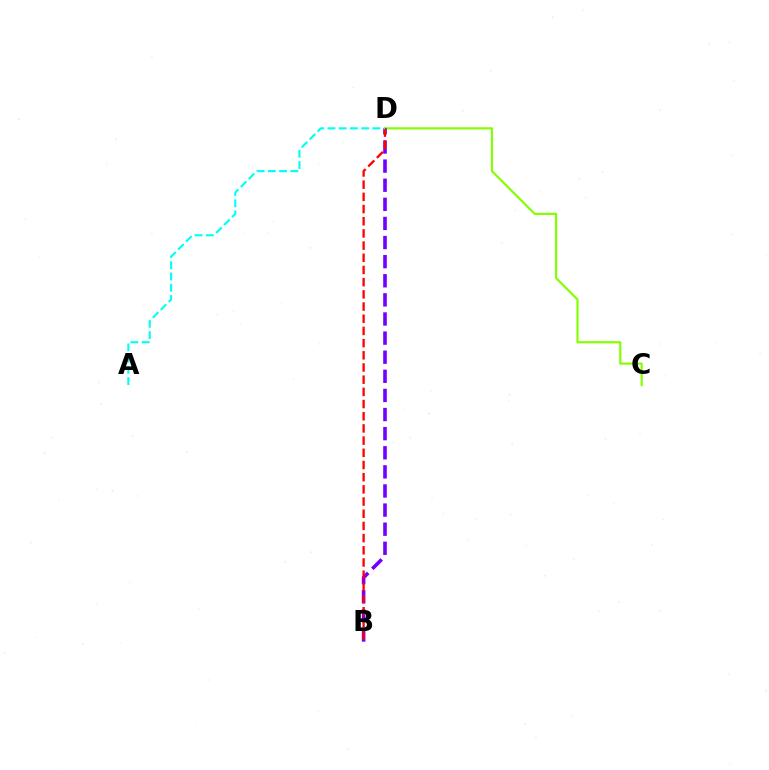{('C', 'D'): [{'color': '#84ff00', 'line_style': 'solid', 'thickness': 1.56}], ('B', 'D'): [{'color': '#7200ff', 'line_style': 'dashed', 'thickness': 2.6}, {'color': '#ff0000', 'line_style': 'dashed', 'thickness': 1.66}], ('A', 'D'): [{'color': '#00fff6', 'line_style': 'dashed', 'thickness': 1.53}]}